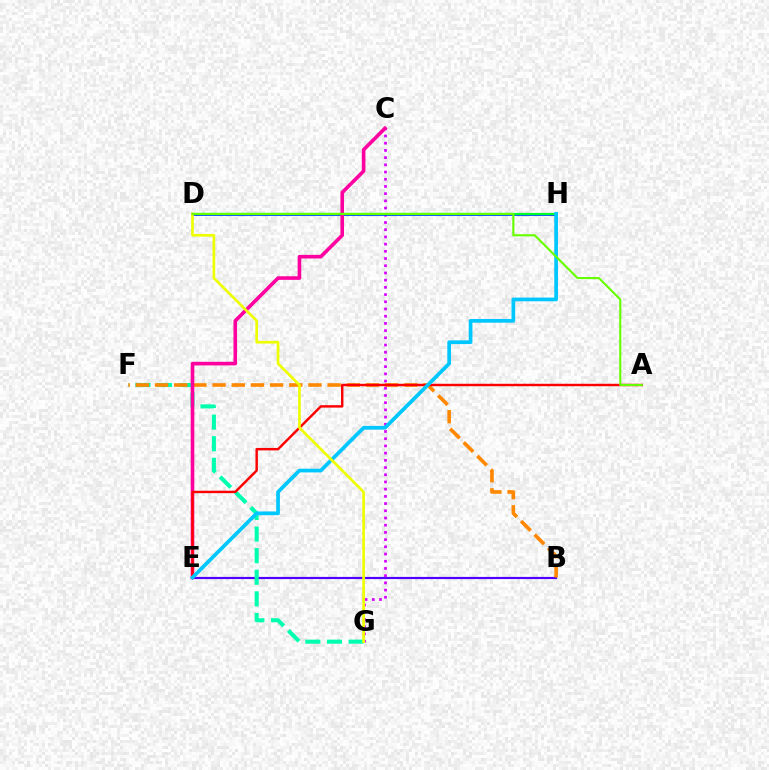{('B', 'E'): [{'color': '#4f00ff', 'line_style': 'solid', 'thickness': 1.57}], ('F', 'G'): [{'color': '#00ffaf', 'line_style': 'dashed', 'thickness': 2.94}], ('C', 'G'): [{'color': '#d600ff', 'line_style': 'dotted', 'thickness': 1.96}], ('B', 'F'): [{'color': '#ff8800', 'line_style': 'dashed', 'thickness': 2.6}], ('D', 'H'): [{'color': '#003fff', 'line_style': 'solid', 'thickness': 2.01}, {'color': '#00ff27', 'line_style': 'solid', 'thickness': 1.55}], ('C', 'E'): [{'color': '#ff00a0', 'line_style': 'solid', 'thickness': 2.6}], ('A', 'E'): [{'color': '#ff0000', 'line_style': 'solid', 'thickness': 1.75}], ('E', 'H'): [{'color': '#00c7ff', 'line_style': 'solid', 'thickness': 2.68}], ('D', 'G'): [{'color': '#eeff00', 'line_style': 'solid', 'thickness': 1.92}], ('A', 'D'): [{'color': '#66ff00', 'line_style': 'solid', 'thickness': 1.53}]}